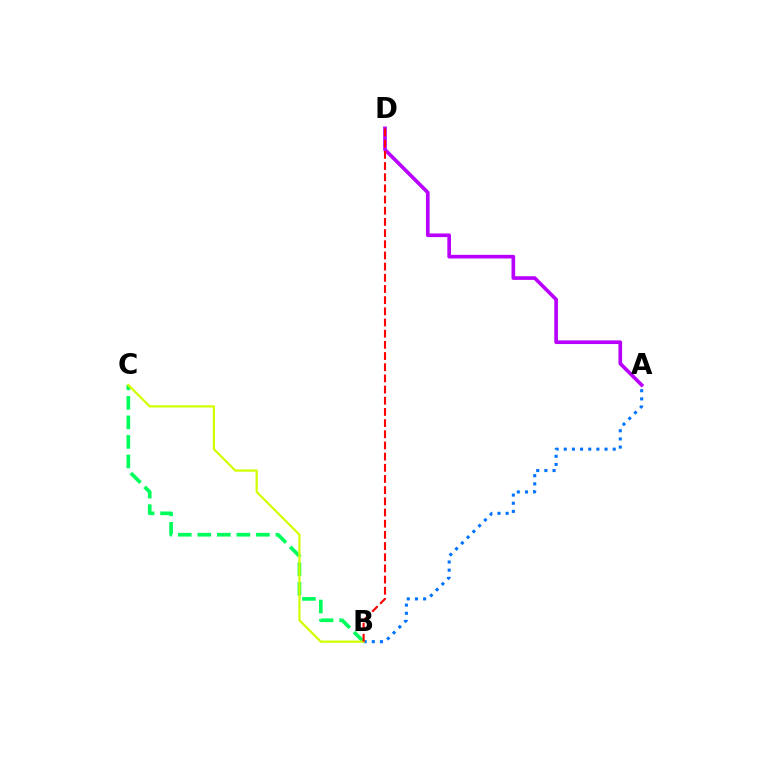{('A', 'B'): [{'color': '#0074ff', 'line_style': 'dotted', 'thickness': 2.22}], ('A', 'D'): [{'color': '#b900ff', 'line_style': 'solid', 'thickness': 2.63}], ('B', 'C'): [{'color': '#00ff5c', 'line_style': 'dashed', 'thickness': 2.65}, {'color': '#d1ff00', 'line_style': 'solid', 'thickness': 1.61}], ('B', 'D'): [{'color': '#ff0000', 'line_style': 'dashed', 'thickness': 1.52}]}